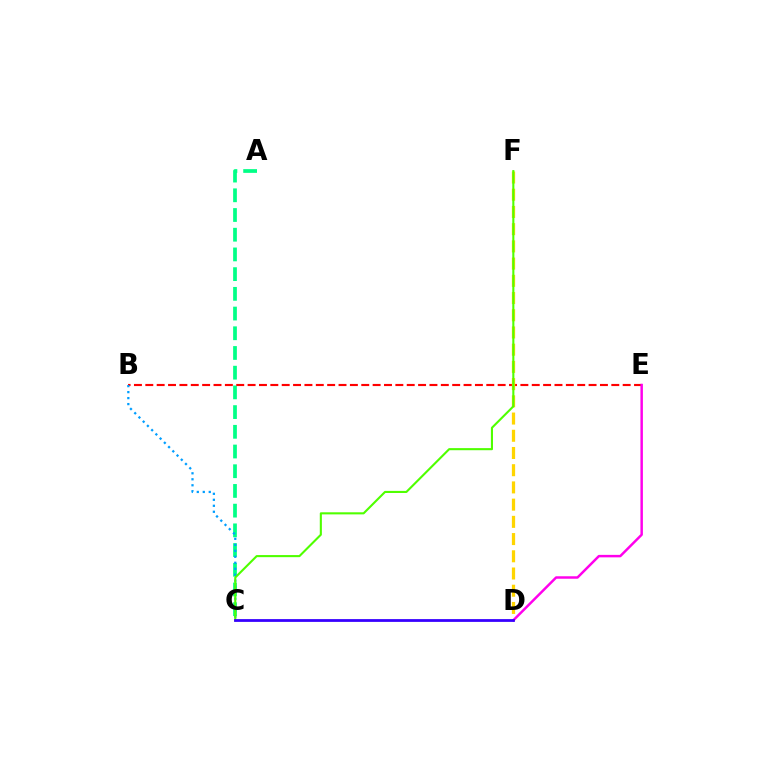{('A', 'C'): [{'color': '#00ff86', 'line_style': 'dashed', 'thickness': 2.68}], ('B', 'E'): [{'color': '#ff0000', 'line_style': 'dashed', 'thickness': 1.54}], ('D', 'F'): [{'color': '#ffd500', 'line_style': 'dashed', 'thickness': 2.34}], ('B', 'C'): [{'color': '#009eff', 'line_style': 'dotted', 'thickness': 1.63}], ('D', 'E'): [{'color': '#ff00ed', 'line_style': 'solid', 'thickness': 1.78}], ('C', 'F'): [{'color': '#4fff00', 'line_style': 'solid', 'thickness': 1.51}], ('C', 'D'): [{'color': '#3700ff', 'line_style': 'solid', 'thickness': 2.0}]}